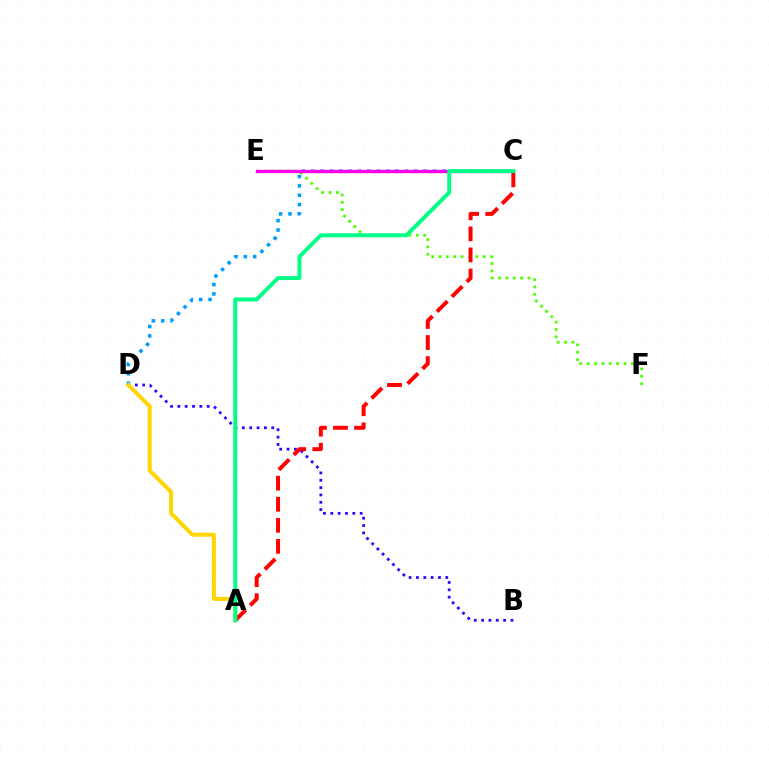{('B', 'D'): [{'color': '#3700ff', 'line_style': 'dotted', 'thickness': 1.99}], ('C', 'D'): [{'color': '#009eff', 'line_style': 'dotted', 'thickness': 2.54}], ('E', 'F'): [{'color': '#4fff00', 'line_style': 'dotted', 'thickness': 2.0}], ('A', 'D'): [{'color': '#ffd500', 'line_style': 'solid', 'thickness': 2.88}], ('C', 'E'): [{'color': '#ff00ed', 'line_style': 'solid', 'thickness': 2.42}], ('A', 'C'): [{'color': '#ff0000', 'line_style': 'dashed', 'thickness': 2.86}, {'color': '#00ff86', 'line_style': 'solid', 'thickness': 2.82}]}